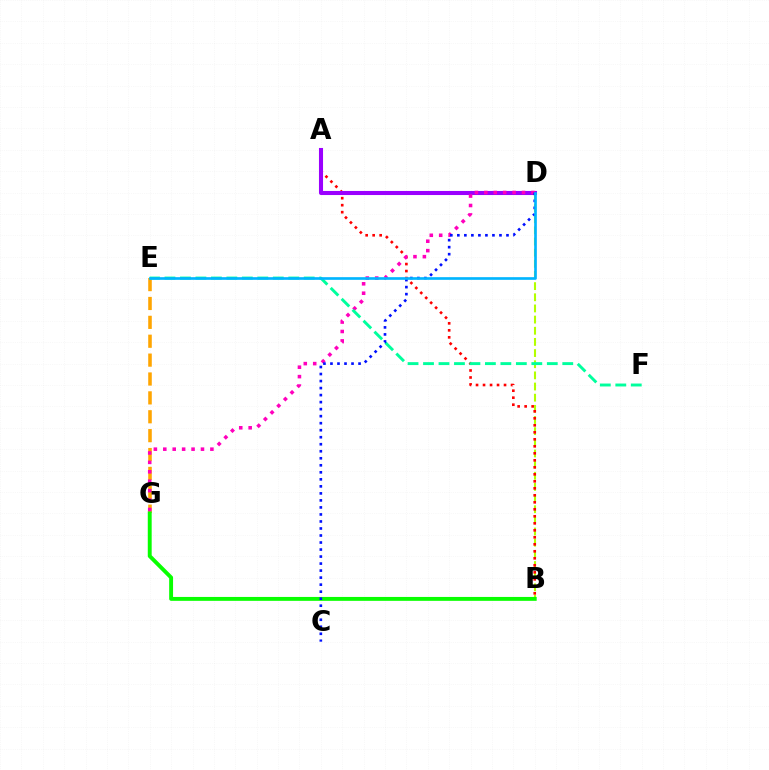{('B', 'D'): [{'color': '#b3ff00', 'line_style': 'dashed', 'thickness': 1.52}], ('E', 'G'): [{'color': '#ffa500', 'line_style': 'dashed', 'thickness': 2.57}], ('A', 'B'): [{'color': '#ff0000', 'line_style': 'dotted', 'thickness': 1.9}], ('A', 'D'): [{'color': '#9b00ff', 'line_style': 'solid', 'thickness': 2.93}], ('B', 'G'): [{'color': '#08ff00', 'line_style': 'solid', 'thickness': 2.81}], ('D', 'G'): [{'color': '#ff00bd', 'line_style': 'dotted', 'thickness': 2.56}], ('E', 'F'): [{'color': '#00ff9d', 'line_style': 'dashed', 'thickness': 2.1}], ('C', 'D'): [{'color': '#0010ff', 'line_style': 'dotted', 'thickness': 1.91}], ('D', 'E'): [{'color': '#00b5ff', 'line_style': 'solid', 'thickness': 1.92}]}